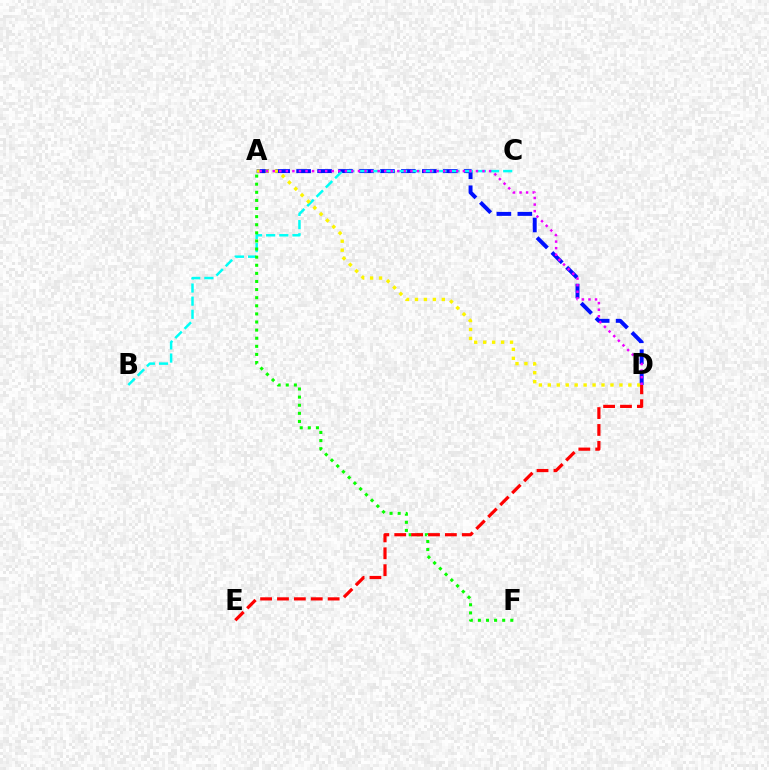{('A', 'D'): [{'color': '#0010ff', 'line_style': 'dashed', 'thickness': 2.85}, {'color': '#fcf500', 'line_style': 'dotted', 'thickness': 2.43}, {'color': '#ee00ff', 'line_style': 'dotted', 'thickness': 1.78}], ('B', 'C'): [{'color': '#00fff6', 'line_style': 'dashed', 'thickness': 1.79}], ('A', 'F'): [{'color': '#08ff00', 'line_style': 'dotted', 'thickness': 2.2}], ('D', 'E'): [{'color': '#ff0000', 'line_style': 'dashed', 'thickness': 2.29}]}